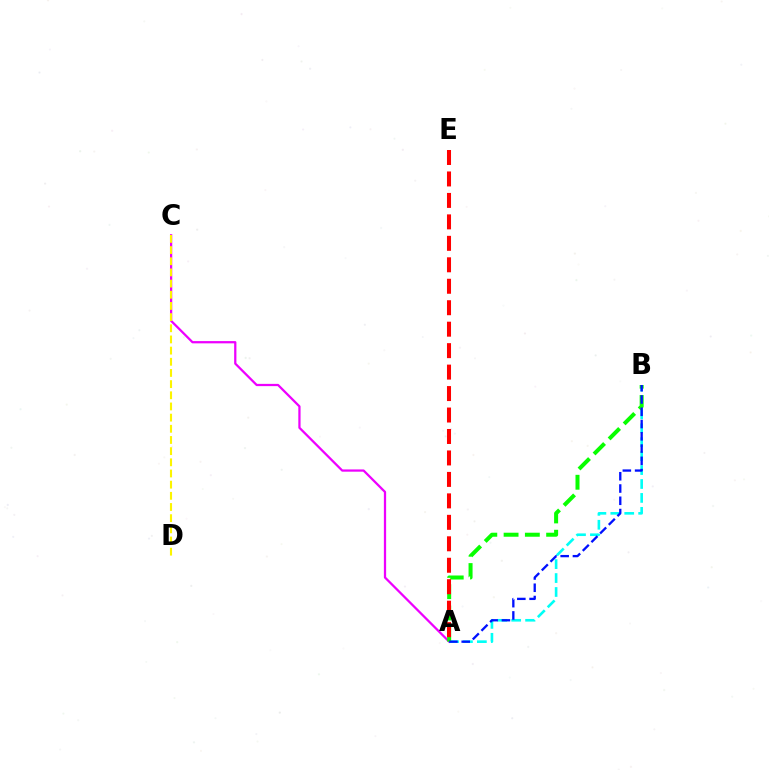{('A', 'C'): [{'color': '#ee00ff', 'line_style': 'solid', 'thickness': 1.62}], ('A', 'B'): [{'color': '#00fff6', 'line_style': 'dashed', 'thickness': 1.89}, {'color': '#08ff00', 'line_style': 'dashed', 'thickness': 2.89}, {'color': '#0010ff', 'line_style': 'dashed', 'thickness': 1.67}], ('A', 'E'): [{'color': '#ff0000', 'line_style': 'dashed', 'thickness': 2.92}], ('C', 'D'): [{'color': '#fcf500', 'line_style': 'dashed', 'thickness': 1.52}]}